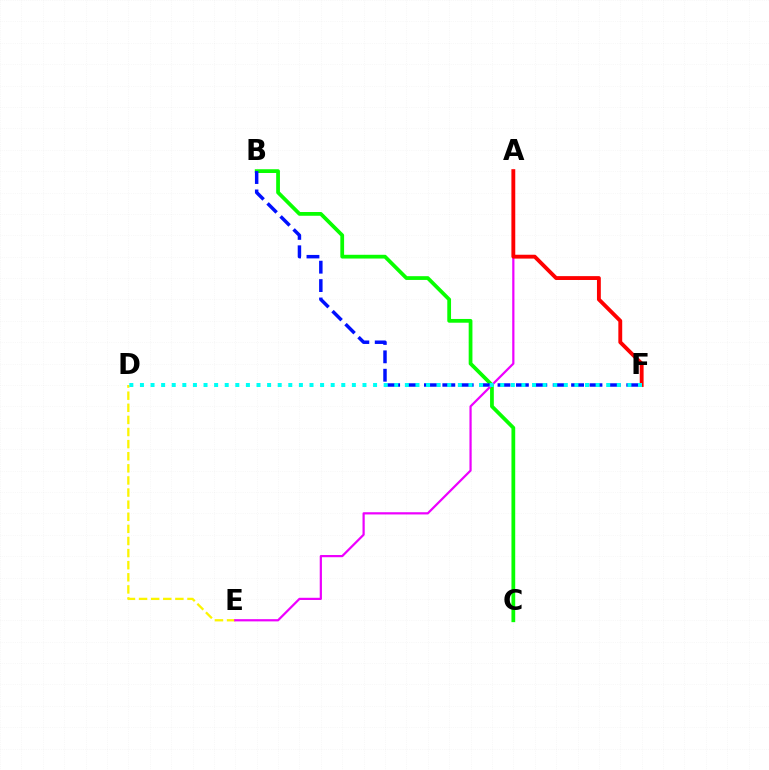{('B', 'C'): [{'color': '#08ff00', 'line_style': 'solid', 'thickness': 2.7}], ('D', 'E'): [{'color': '#fcf500', 'line_style': 'dashed', 'thickness': 1.64}], ('B', 'F'): [{'color': '#0010ff', 'line_style': 'dashed', 'thickness': 2.5}], ('A', 'E'): [{'color': '#ee00ff', 'line_style': 'solid', 'thickness': 1.6}], ('A', 'F'): [{'color': '#ff0000', 'line_style': 'solid', 'thickness': 2.78}], ('D', 'F'): [{'color': '#00fff6', 'line_style': 'dotted', 'thickness': 2.88}]}